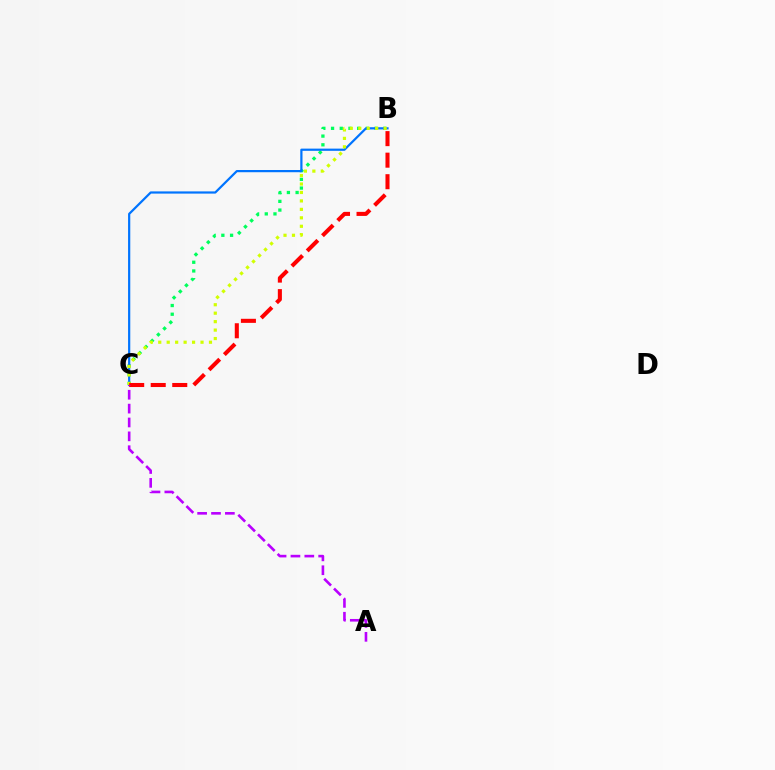{('B', 'C'): [{'color': '#00ff5c', 'line_style': 'dotted', 'thickness': 2.37}, {'color': '#0074ff', 'line_style': 'solid', 'thickness': 1.59}, {'color': '#d1ff00', 'line_style': 'dotted', 'thickness': 2.3}, {'color': '#ff0000', 'line_style': 'dashed', 'thickness': 2.93}], ('A', 'C'): [{'color': '#b900ff', 'line_style': 'dashed', 'thickness': 1.88}]}